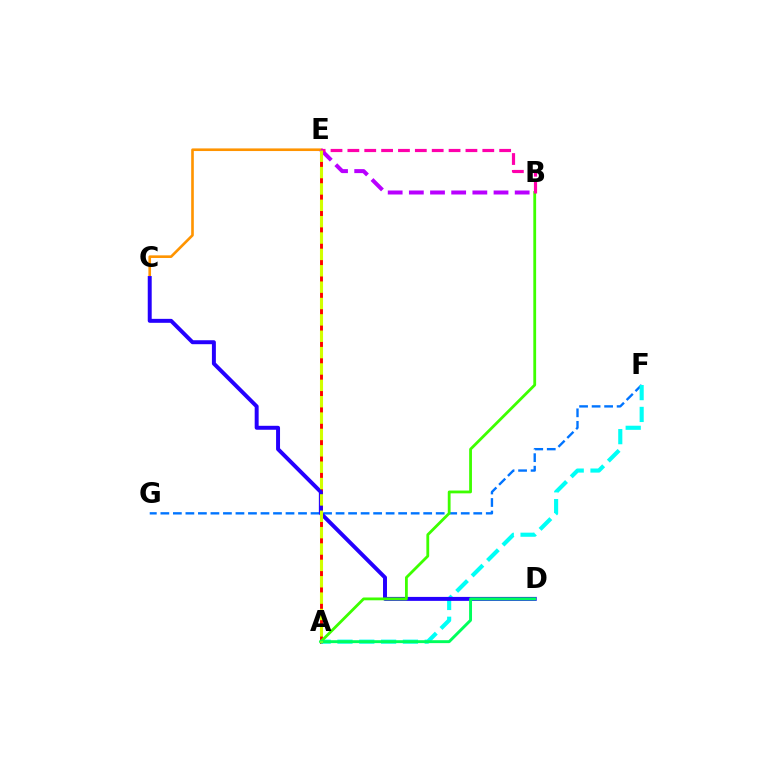{('A', 'E'): [{'color': '#ff0000', 'line_style': 'solid', 'thickness': 2.1}, {'color': '#d1ff00', 'line_style': 'dashed', 'thickness': 2.22}], ('F', 'G'): [{'color': '#0074ff', 'line_style': 'dashed', 'thickness': 1.7}], ('C', 'E'): [{'color': '#ff9400', 'line_style': 'solid', 'thickness': 1.89}], ('A', 'F'): [{'color': '#00fff6', 'line_style': 'dashed', 'thickness': 2.96}], ('C', 'D'): [{'color': '#2500ff', 'line_style': 'solid', 'thickness': 2.85}], ('A', 'B'): [{'color': '#3dff00', 'line_style': 'solid', 'thickness': 2.02}], ('B', 'E'): [{'color': '#b900ff', 'line_style': 'dashed', 'thickness': 2.88}, {'color': '#ff00ac', 'line_style': 'dashed', 'thickness': 2.29}], ('A', 'D'): [{'color': '#00ff5c', 'line_style': 'solid', 'thickness': 2.1}]}